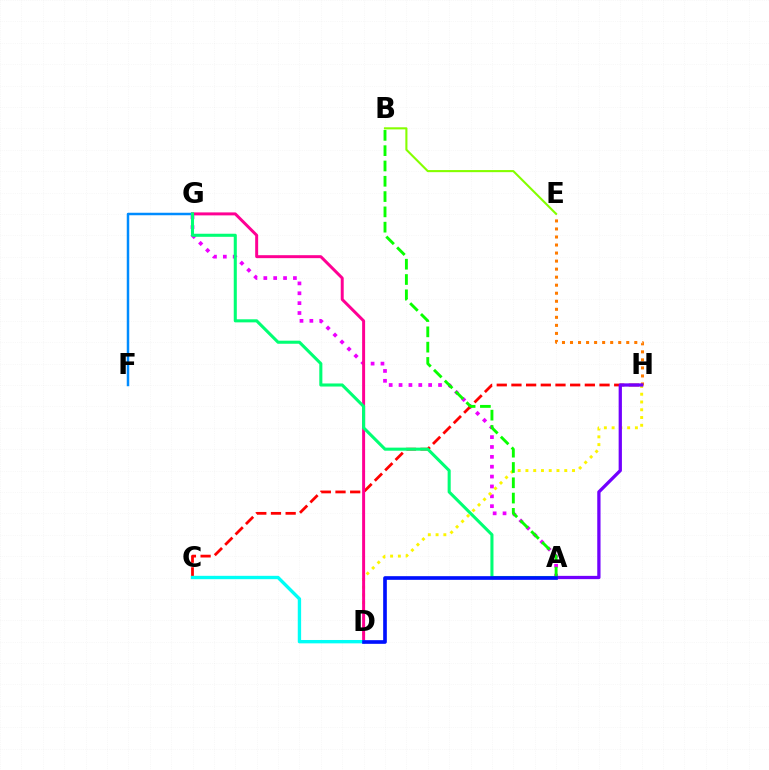{('A', 'G'): [{'color': '#ee00ff', 'line_style': 'dotted', 'thickness': 2.68}, {'color': '#00ff74', 'line_style': 'solid', 'thickness': 2.21}], ('C', 'H'): [{'color': '#ff0000', 'line_style': 'dashed', 'thickness': 1.99}], ('D', 'H'): [{'color': '#fcf500', 'line_style': 'dotted', 'thickness': 2.11}], ('E', 'H'): [{'color': '#ff7c00', 'line_style': 'dotted', 'thickness': 2.18}], ('F', 'G'): [{'color': '#008cff', 'line_style': 'solid', 'thickness': 1.8}], ('D', 'G'): [{'color': '#ff0094', 'line_style': 'solid', 'thickness': 2.14}], ('A', 'H'): [{'color': '#7200ff', 'line_style': 'solid', 'thickness': 2.36}], ('B', 'E'): [{'color': '#84ff00', 'line_style': 'solid', 'thickness': 1.51}], ('C', 'D'): [{'color': '#00fff6', 'line_style': 'solid', 'thickness': 2.42}], ('A', 'B'): [{'color': '#08ff00', 'line_style': 'dashed', 'thickness': 2.08}], ('A', 'D'): [{'color': '#0010ff', 'line_style': 'solid', 'thickness': 2.63}]}